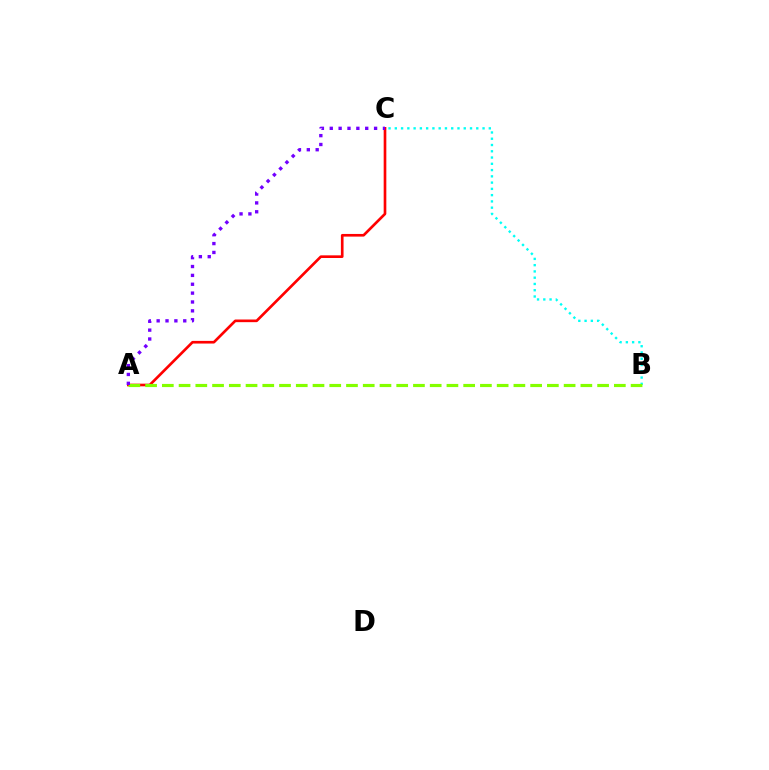{('B', 'C'): [{'color': '#00fff6', 'line_style': 'dotted', 'thickness': 1.7}], ('A', 'C'): [{'color': '#ff0000', 'line_style': 'solid', 'thickness': 1.91}, {'color': '#7200ff', 'line_style': 'dotted', 'thickness': 2.41}], ('A', 'B'): [{'color': '#84ff00', 'line_style': 'dashed', 'thickness': 2.27}]}